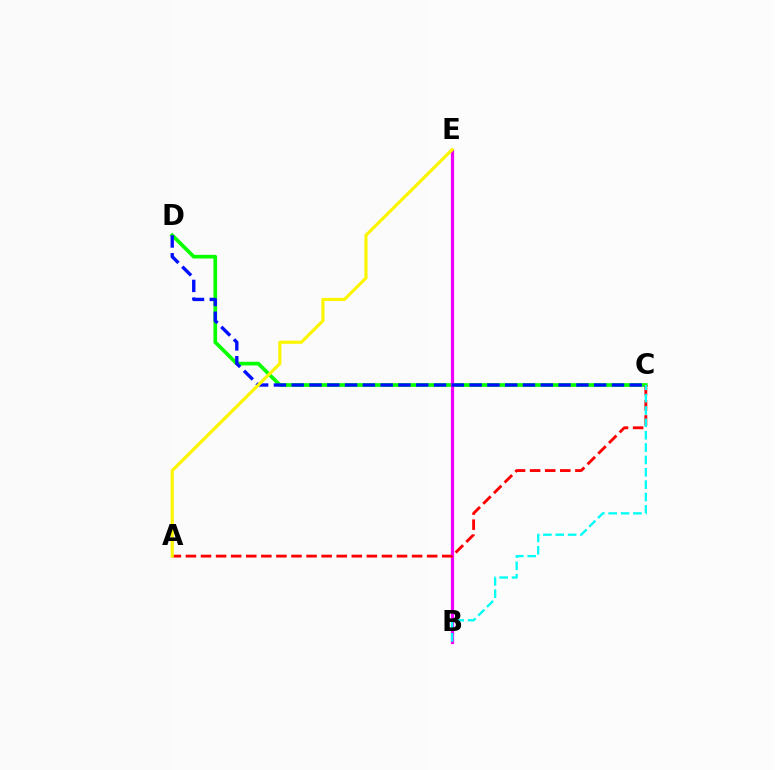{('C', 'D'): [{'color': '#08ff00', 'line_style': 'solid', 'thickness': 2.65}, {'color': '#0010ff', 'line_style': 'dashed', 'thickness': 2.42}], ('B', 'E'): [{'color': '#ee00ff', 'line_style': 'solid', 'thickness': 2.31}], ('A', 'C'): [{'color': '#ff0000', 'line_style': 'dashed', 'thickness': 2.05}], ('B', 'C'): [{'color': '#00fff6', 'line_style': 'dashed', 'thickness': 1.68}], ('A', 'E'): [{'color': '#fcf500', 'line_style': 'solid', 'thickness': 2.27}]}